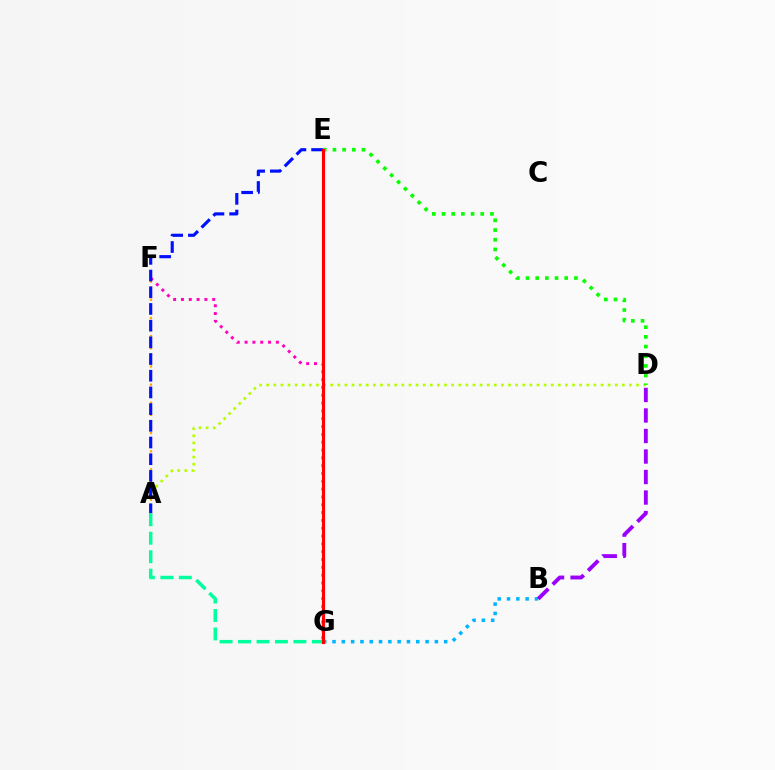{('F', 'G'): [{'color': '#ff00bd', 'line_style': 'dotted', 'thickness': 2.12}], ('A', 'D'): [{'color': '#b3ff00', 'line_style': 'dotted', 'thickness': 1.93}], ('B', 'G'): [{'color': '#00b5ff', 'line_style': 'dotted', 'thickness': 2.53}], ('D', 'E'): [{'color': '#08ff00', 'line_style': 'dotted', 'thickness': 2.63}], ('B', 'D'): [{'color': '#9b00ff', 'line_style': 'dashed', 'thickness': 2.79}], ('A', 'F'): [{'color': '#ffa500', 'line_style': 'dotted', 'thickness': 1.65}], ('A', 'E'): [{'color': '#0010ff', 'line_style': 'dashed', 'thickness': 2.27}], ('A', 'G'): [{'color': '#00ff9d', 'line_style': 'dashed', 'thickness': 2.51}], ('E', 'G'): [{'color': '#ff0000', 'line_style': 'solid', 'thickness': 2.25}]}